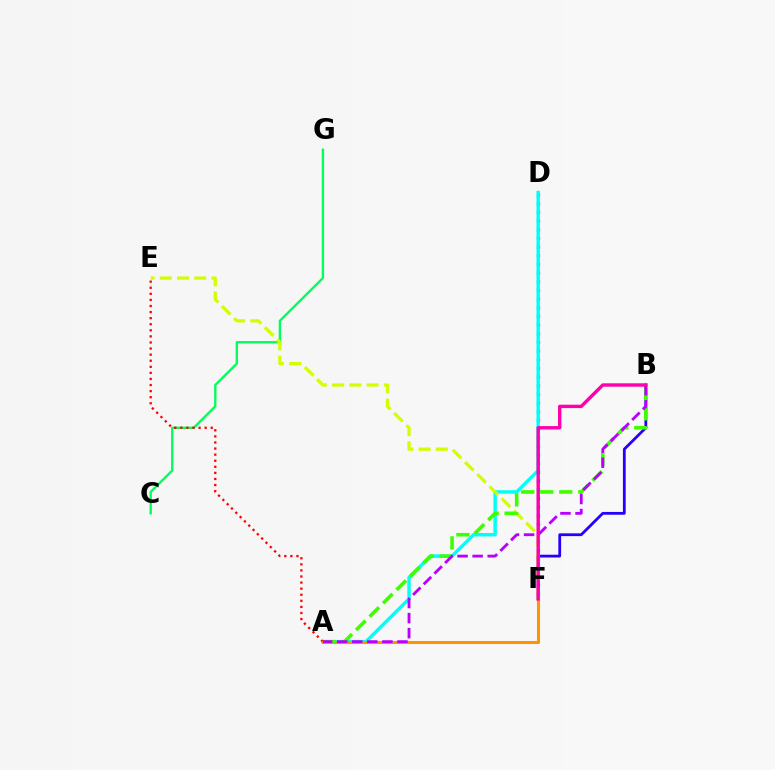{('B', 'F'): [{'color': '#2500ff', 'line_style': 'solid', 'thickness': 2.0}, {'color': '#ff00ac', 'line_style': 'solid', 'thickness': 2.45}], ('D', 'F'): [{'color': '#0074ff', 'line_style': 'dotted', 'thickness': 2.35}], ('A', 'D'): [{'color': '#00fff6', 'line_style': 'solid', 'thickness': 2.47}], ('C', 'G'): [{'color': '#00ff5c', 'line_style': 'solid', 'thickness': 1.7}], ('A', 'E'): [{'color': '#ff0000', 'line_style': 'dotted', 'thickness': 1.65}], ('A', 'F'): [{'color': '#ff9400', 'line_style': 'solid', 'thickness': 2.2}], ('E', 'F'): [{'color': '#d1ff00', 'line_style': 'dashed', 'thickness': 2.34}], ('A', 'B'): [{'color': '#3dff00', 'line_style': 'dashed', 'thickness': 2.58}, {'color': '#b900ff', 'line_style': 'dashed', 'thickness': 2.05}]}